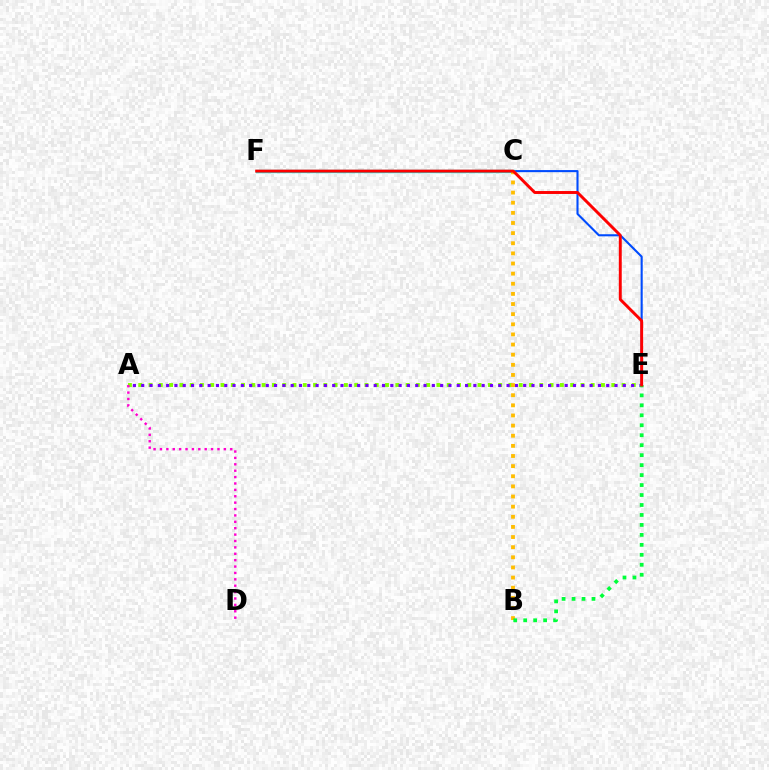{('C', 'E'): [{'color': '#004bff', 'line_style': 'solid', 'thickness': 1.51}], ('A', 'E'): [{'color': '#84ff00', 'line_style': 'dotted', 'thickness': 2.79}, {'color': '#7200ff', 'line_style': 'dotted', 'thickness': 2.26}], ('C', 'F'): [{'color': '#00fff6', 'line_style': 'solid', 'thickness': 2.43}], ('B', 'C'): [{'color': '#ffbd00', 'line_style': 'dotted', 'thickness': 2.75}], ('B', 'E'): [{'color': '#00ff39', 'line_style': 'dotted', 'thickness': 2.71}], ('A', 'D'): [{'color': '#ff00cf', 'line_style': 'dotted', 'thickness': 1.74}], ('E', 'F'): [{'color': '#ff0000', 'line_style': 'solid', 'thickness': 2.11}]}